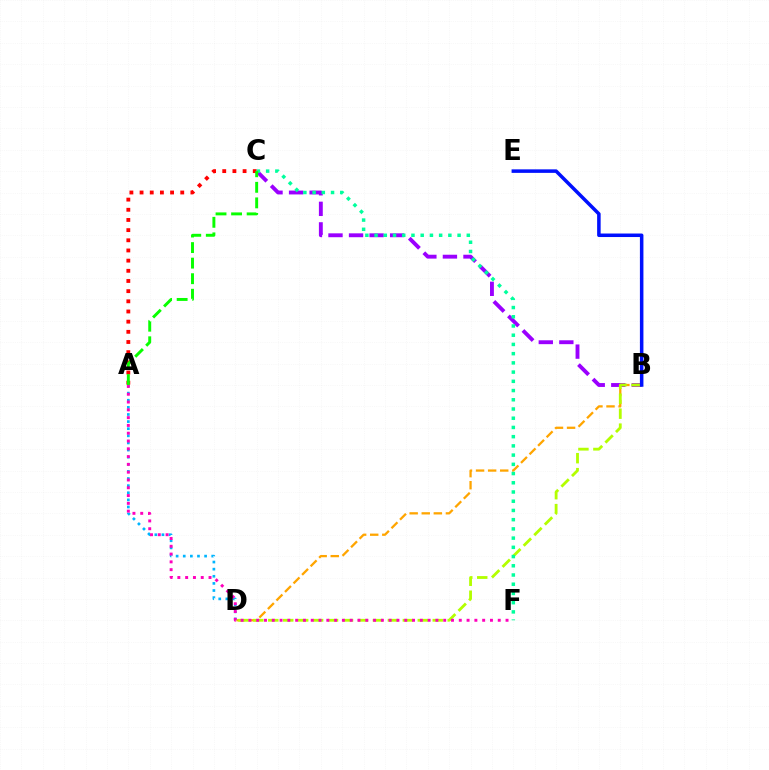{('B', 'C'): [{'color': '#9b00ff', 'line_style': 'dashed', 'thickness': 2.79}], ('B', 'D'): [{'color': '#ffa500', 'line_style': 'dashed', 'thickness': 1.64}, {'color': '#b3ff00', 'line_style': 'dashed', 'thickness': 2.03}], ('A', 'C'): [{'color': '#ff0000', 'line_style': 'dotted', 'thickness': 2.76}, {'color': '#08ff00', 'line_style': 'dashed', 'thickness': 2.11}], ('C', 'F'): [{'color': '#00ff9d', 'line_style': 'dotted', 'thickness': 2.51}], ('A', 'D'): [{'color': '#00b5ff', 'line_style': 'dotted', 'thickness': 1.93}], ('B', 'E'): [{'color': '#0010ff', 'line_style': 'solid', 'thickness': 2.53}], ('A', 'F'): [{'color': '#ff00bd', 'line_style': 'dotted', 'thickness': 2.12}]}